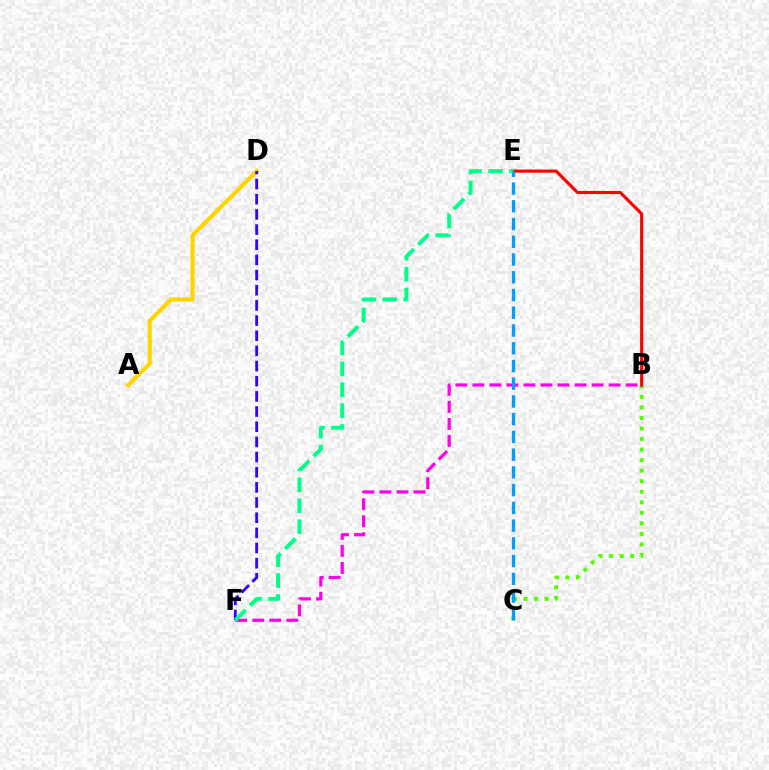{('A', 'D'): [{'color': '#ffd500', 'line_style': 'solid', 'thickness': 2.97}], ('D', 'F'): [{'color': '#3700ff', 'line_style': 'dashed', 'thickness': 2.06}], ('B', 'F'): [{'color': '#ff00ed', 'line_style': 'dashed', 'thickness': 2.31}], ('B', 'C'): [{'color': '#4fff00', 'line_style': 'dotted', 'thickness': 2.86}], ('B', 'E'): [{'color': '#ff0000', 'line_style': 'solid', 'thickness': 2.25}], ('E', 'F'): [{'color': '#00ff86', 'line_style': 'dashed', 'thickness': 2.84}], ('C', 'E'): [{'color': '#009eff', 'line_style': 'dashed', 'thickness': 2.41}]}